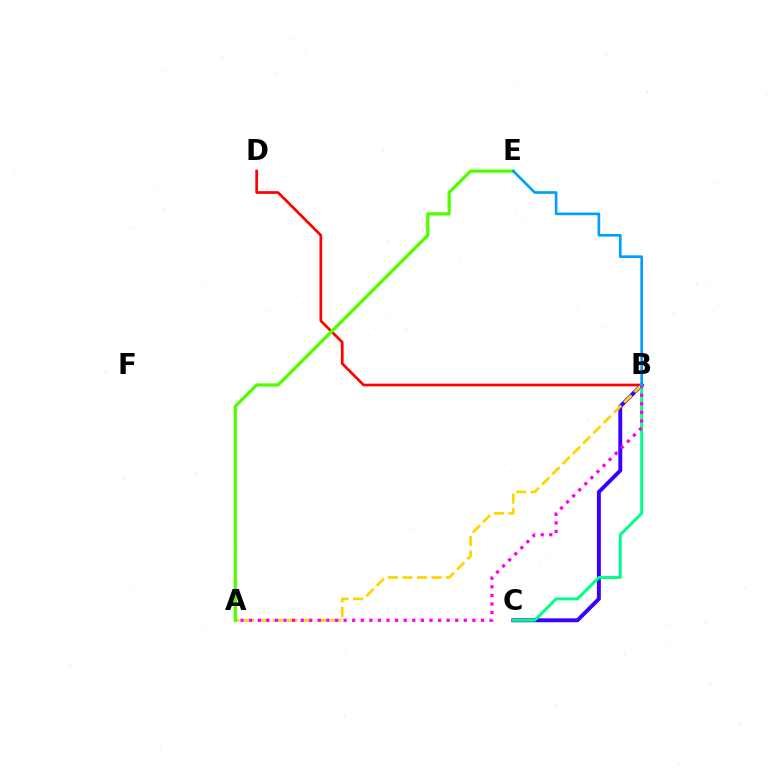{('B', 'D'): [{'color': '#ff0000', 'line_style': 'solid', 'thickness': 1.94}], ('B', 'C'): [{'color': '#3700ff', 'line_style': 'solid', 'thickness': 2.82}, {'color': '#00ff86', 'line_style': 'solid', 'thickness': 2.12}], ('A', 'B'): [{'color': '#ffd500', 'line_style': 'dashed', 'thickness': 1.97}, {'color': '#ff00ed', 'line_style': 'dotted', 'thickness': 2.33}], ('A', 'E'): [{'color': '#4fff00', 'line_style': 'solid', 'thickness': 2.34}], ('B', 'E'): [{'color': '#009eff', 'line_style': 'solid', 'thickness': 1.9}]}